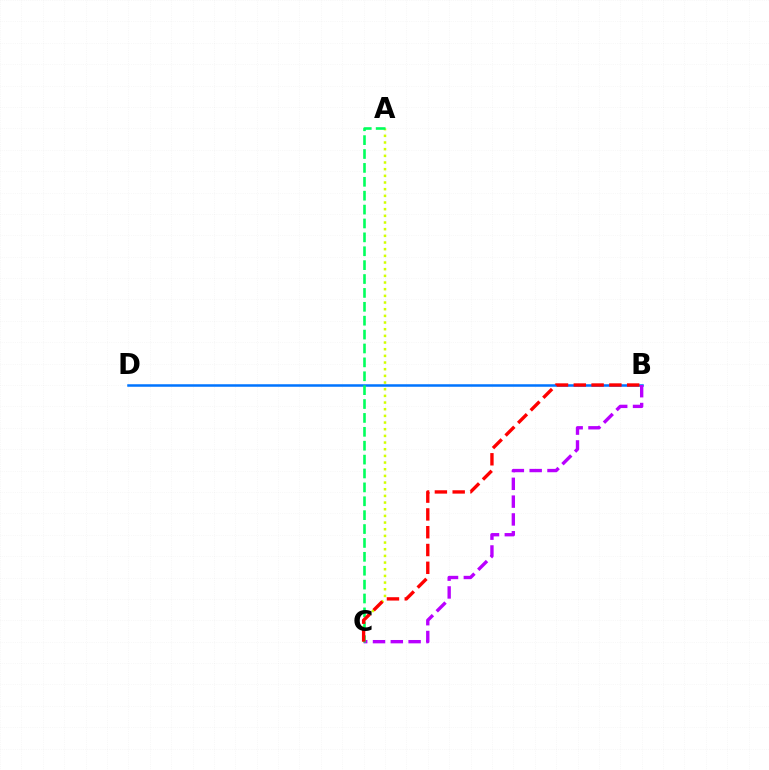{('A', 'C'): [{'color': '#d1ff00', 'line_style': 'dotted', 'thickness': 1.81}, {'color': '#00ff5c', 'line_style': 'dashed', 'thickness': 1.89}], ('B', 'D'): [{'color': '#0074ff', 'line_style': 'solid', 'thickness': 1.81}], ('B', 'C'): [{'color': '#b900ff', 'line_style': 'dashed', 'thickness': 2.42}, {'color': '#ff0000', 'line_style': 'dashed', 'thickness': 2.42}]}